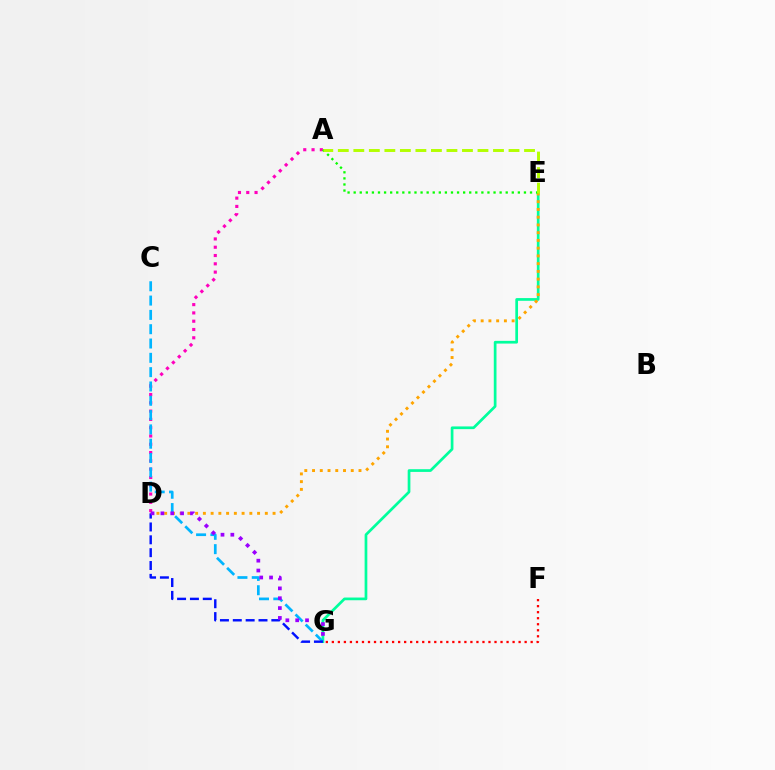{('A', 'D'): [{'color': '#ff00bd', 'line_style': 'dotted', 'thickness': 2.25}], ('E', 'G'): [{'color': '#00ff9d', 'line_style': 'solid', 'thickness': 1.95}], ('D', 'E'): [{'color': '#ffa500', 'line_style': 'dotted', 'thickness': 2.1}], ('C', 'G'): [{'color': '#00b5ff', 'line_style': 'dashed', 'thickness': 1.94}], ('A', 'E'): [{'color': '#08ff00', 'line_style': 'dotted', 'thickness': 1.65}, {'color': '#b3ff00', 'line_style': 'dashed', 'thickness': 2.11}], ('D', 'G'): [{'color': '#0010ff', 'line_style': 'dashed', 'thickness': 1.75}, {'color': '#9b00ff', 'line_style': 'dotted', 'thickness': 2.67}], ('F', 'G'): [{'color': '#ff0000', 'line_style': 'dotted', 'thickness': 1.64}]}